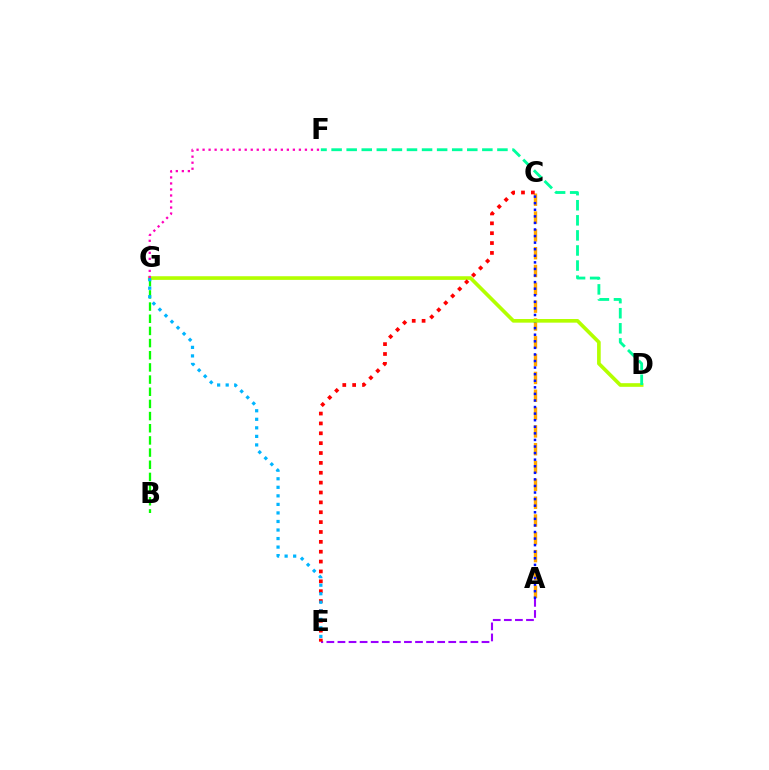{('B', 'G'): [{'color': '#08ff00', 'line_style': 'dashed', 'thickness': 1.65}], ('A', 'C'): [{'color': '#ffa500', 'line_style': 'dashed', 'thickness': 2.42}, {'color': '#0010ff', 'line_style': 'dotted', 'thickness': 1.79}], ('A', 'E'): [{'color': '#9b00ff', 'line_style': 'dashed', 'thickness': 1.51}], ('D', 'G'): [{'color': '#b3ff00', 'line_style': 'solid', 'thickness': 2.62}], ('F', 'G'): [{'color': '#ff00bd', 'line_style': 'dotted', 'thickness': 1.64}], ('D', 'F'): [{'color': '#00ff9d', 'line_style': 'dashed', 'thickness': 2.05}], ('C', 'E'): [{'color': '#ff0000', 'line_style': 'dotted', 'thickness': 2.68}], ('E', 'G'): [{'color': '#00b5ff', 'line_style': 'dotted', 'thickness': 2.32}]}